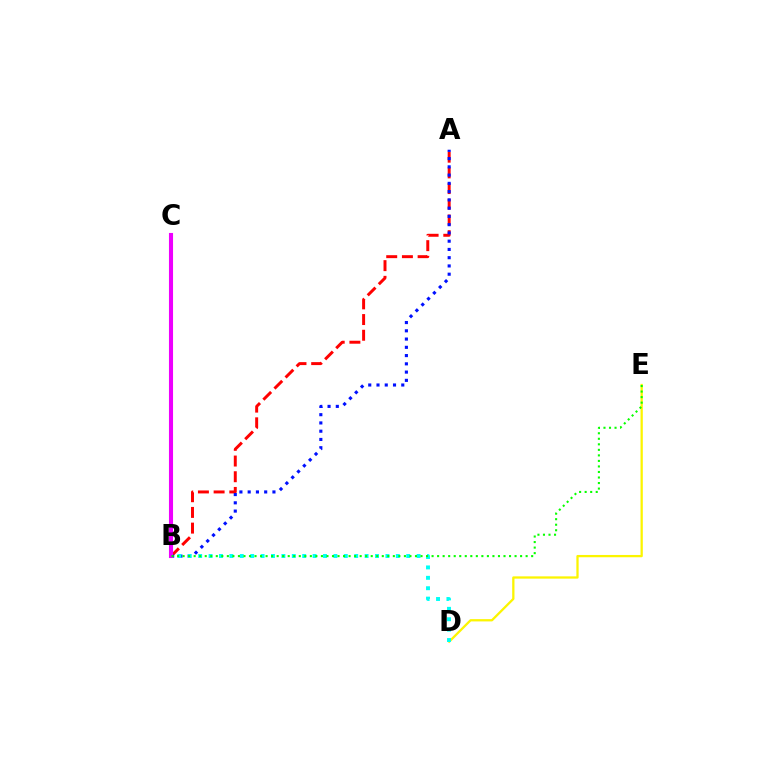{('A', 'B'): [{'color': '#ff0000', 'line_style': 'dashed', 'thickness': 2.13}, {'color': '#0010ff', 'line_style': 'dotted', 'thickness': 2.24}], ('D', 'E'): [{'color': '#fcf500', 'line_style': 'solid', 'thickness': 1.64}], ('B', 'C'): [{'color': '#ee00ff', 'line_style': 'solid', 'thickness': 2.94}], ('B', 'D'): [{'color': '#00fff6', 'line_style': 'dotted', 'thickness': 2.83}], ('B', 'E'): [{'color': '#08ff00', 'line_style': 'dotted', 'thickness': 1.5}]}